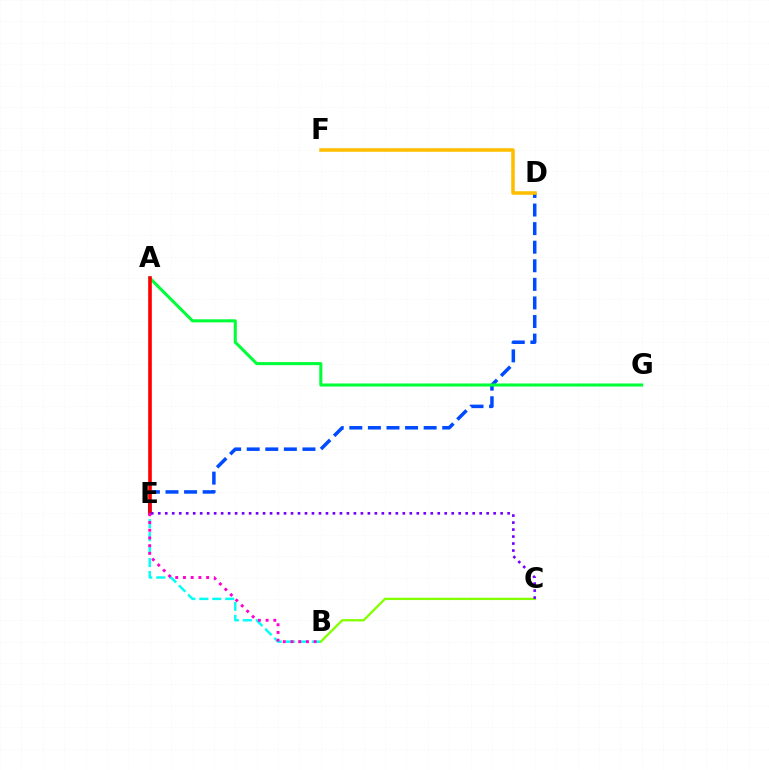{('D', 'E'): [{'color': '#004bff', 'line_style': 'dashed', 'thickness': 2.52}], ('B', 'E'): [{'color': '#00fff6', 'line_style': 'dashed', 'thickness': 1.76}, {'color': '#ff00cf', 'line_style': 'dotted', 'thickness': 2.1}], ('B', 'C'): [{'color': '#84ff00', 'line_style': 'solid', 'thickness': 1.66}], ('A', 'G'): [{'color': '#00ff39', 'line_style': 'solid', 'thickness': 2.21}], ('A', 'E'): [{'color': '#ff0000', 'line_style': 'solid', 'thickness': 2.61}], ('C', 'E'): [{'color': '#7200ff', 'line_style': 'dotted', 'thickness': 1.9}], ('D', 'F'): [{'color': '#ffbd00', 'line_style': 'solid', 'thickness': 2.55}]}